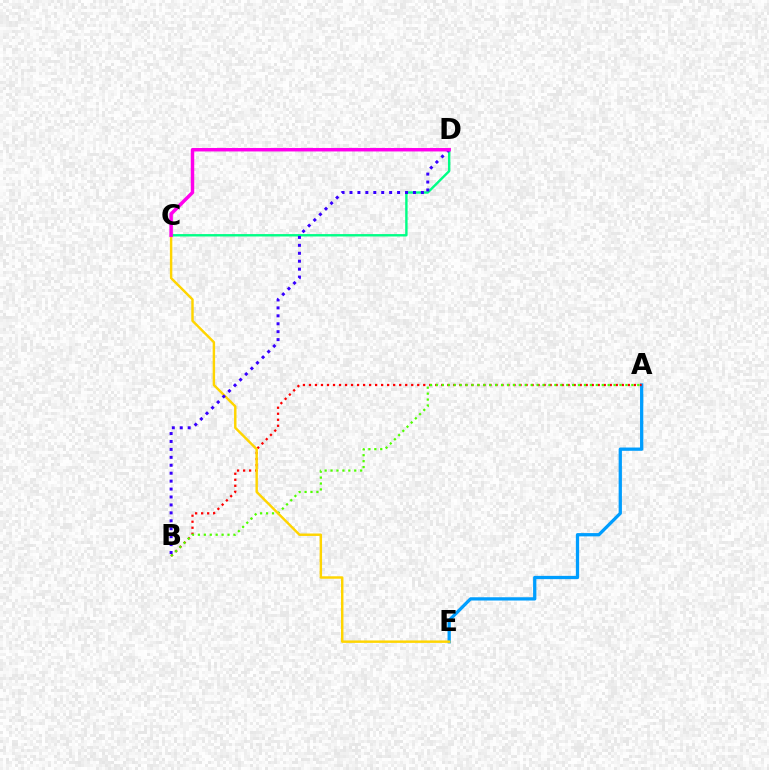{('A', 'E'): [{'color': '#009eff', 'line_style': 'solid', 'thickness': 2.36}], ('A', 'B'): [{'color': '#ff0000', 'line_style': 'dotted', 'thickness': 1.63}, {'color': '#4fff00', 'line_style': 'dotted', 'thickness': 1.61}], ('C', 'D'): [{'color': '#00ff86', 'line_style': 'solid', 'thickness': 1.73}, {'color': '#ff00ed', 'line_style': 'solid', 'thickness': 2.49}], ('C', 'E'): [{'color': '#ffd500', 'line_style': 'solid', 'thickness': 1.76}], ('B', 'D'): [{'color': '#3700ff', 'line_style': 'dotted', 'thickness': 2.16}]}